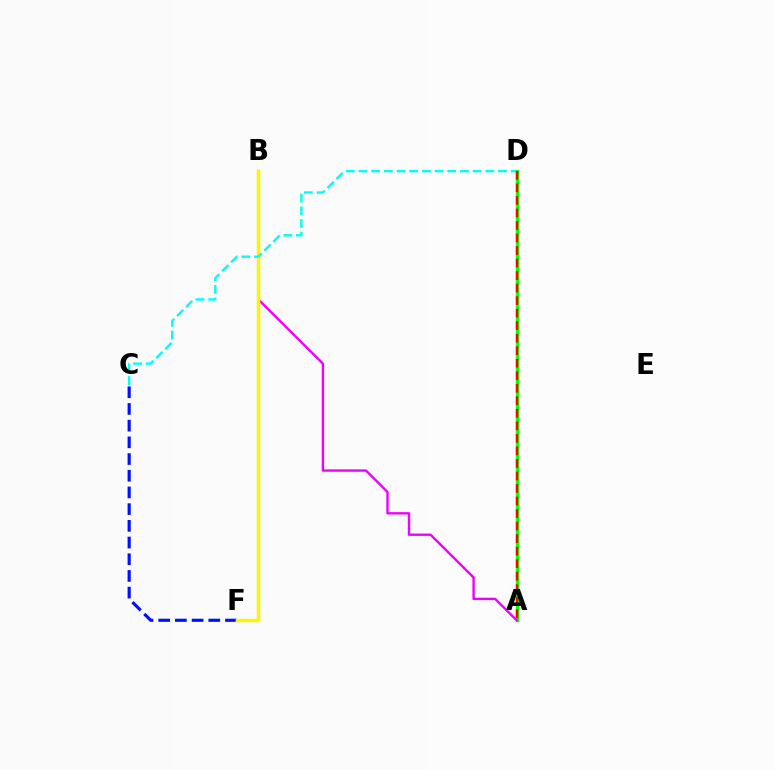{('A', 'D'): [{'color': '#08ff00', 'line_style': 'solid', 'thickness': 2.43}, {'color': '#ff0000', 'line_style': 'dashed', 'thickness': 1.7}], ('C', 'F'): [{'color': '#0010ff', 'line_style': 'dashed', 'thickness': 2.27}], ('A', 'B'): [{'color': '#ee00ff', 'line_style': 'solid', 'thickness': 1.72}], ('B', 'F'): [{'color': '#fcf500', 'line_style': 'solid', 'thickness': 2.52}], ('C', 'D'): [{'color': '#00fff6', 'line_style': 'dashed', 'thickness': 1.72}]}